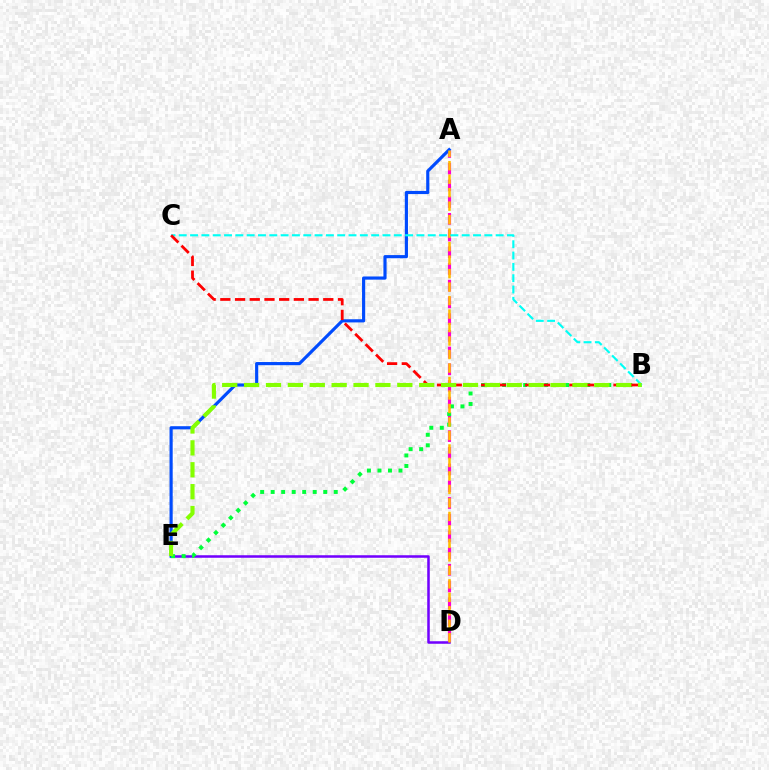{('A', 'D'): [{'color': '#ff00cf', 'line_style': 'dashed', 'thickness': 2.27}, {'color': '#ffbd00', 'line_style': 'dashed', 'thickness': 1.83}], ('D', 'E'): [{'color': '#7200ff', 'line_style': 'solid', 'thickness': 1.82}], ('A', 'E'): [{'color': '#004bff', 'line_style': 'solid', 'thickness': 2.27}], ('B', 'E'): [{'color': '#00ff39', 'line_style': 'dotted', 'thickness': 2.86}, {'color': '#84ff00', 'line_style': 'dashed', 'thickness': 2.97}], ('B', 'C'): [{'color': '#00fff6', 'line_style': 'dashed', 'thickness': 1.54}, {'color': '#ff0000', 'line_style': 'dashed', 'thickness': 2.0}]}